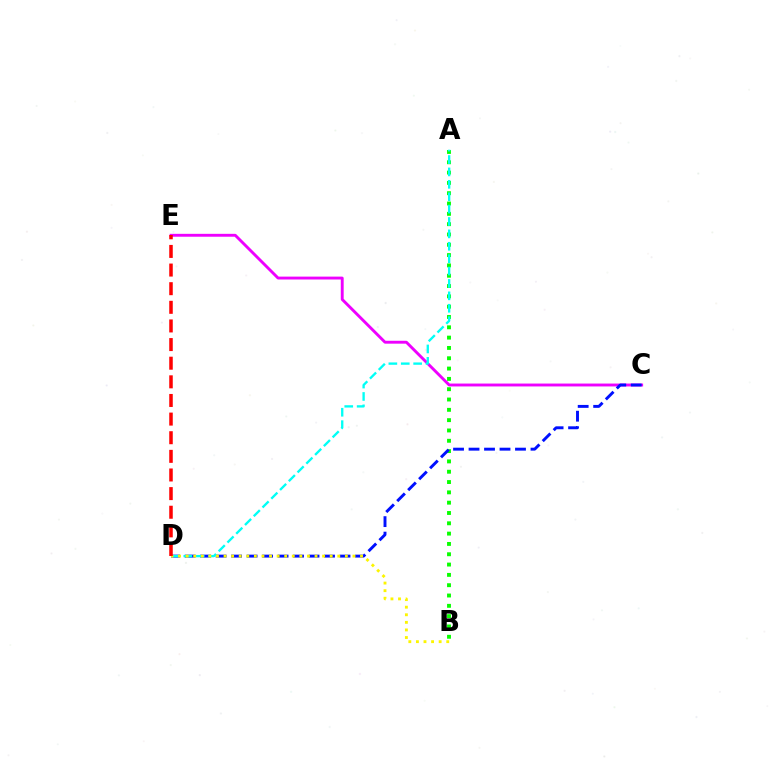{('C', 'E'): [{'color': '#ee00ff', 'line_style': 'solid', 'thickness': 2.08}], ('A', 'B'): [{'color': '#08ff00', 'line_style': 'dotted', 'thickness': 2.8}], ('C', 'D'): [{'color': '#0010ff', 'line_style': 'dashed', 'thickness': 2.1}], ('A', 'D'): [{'color': '#00fff6', 'line_style': 'dashed', 'thickness': 1.68}], ('B', 'D'): [{'color': '#fcf500', 'line_style': 'dotted', 'thickness': 2.06}], ('D', 'E'): [{'color': '#ff0000', 'line_style': 'dashed', 'thickness': 2.53}]}